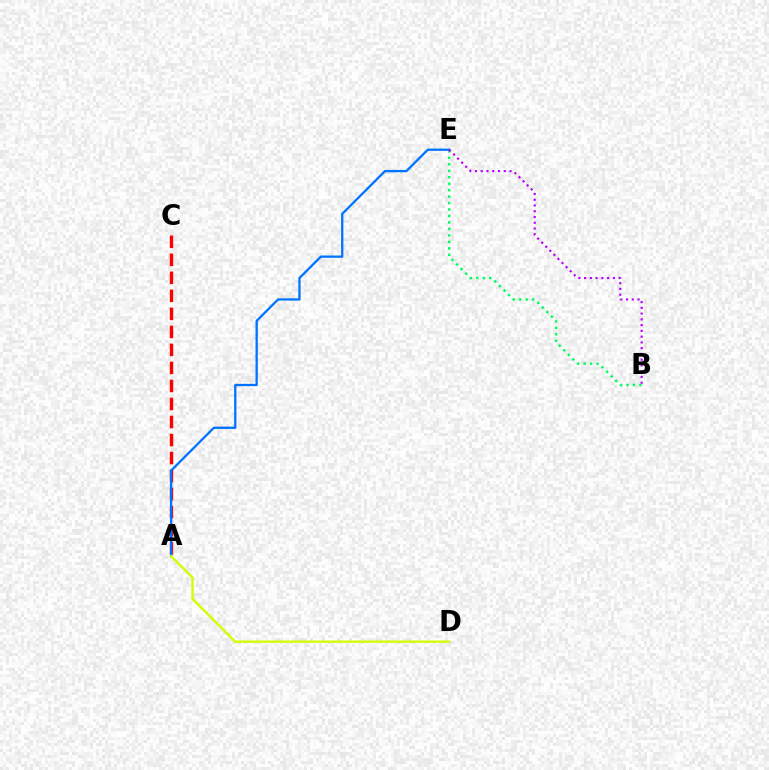{('A', 'C'): [{'color': '#ff0000', 'line_style': 'dashed', 'thickness': 2.45}], ('B', 'E'): [{'color': '#00ff5c', 'line_style': 'dotted', 'thickness': 1.76}, {'color': '#b900ff', 'line_style': 'dotted', 'thickness': 1.56}], ('A', 'E'): [{'color': '#0074ff', 'line_style': 'solid', 'thickness': 1.65}], ('A', 'D'): [{'color': '#d1ff00', 'line_style': 'solid', 'thickness': 1.69}]}